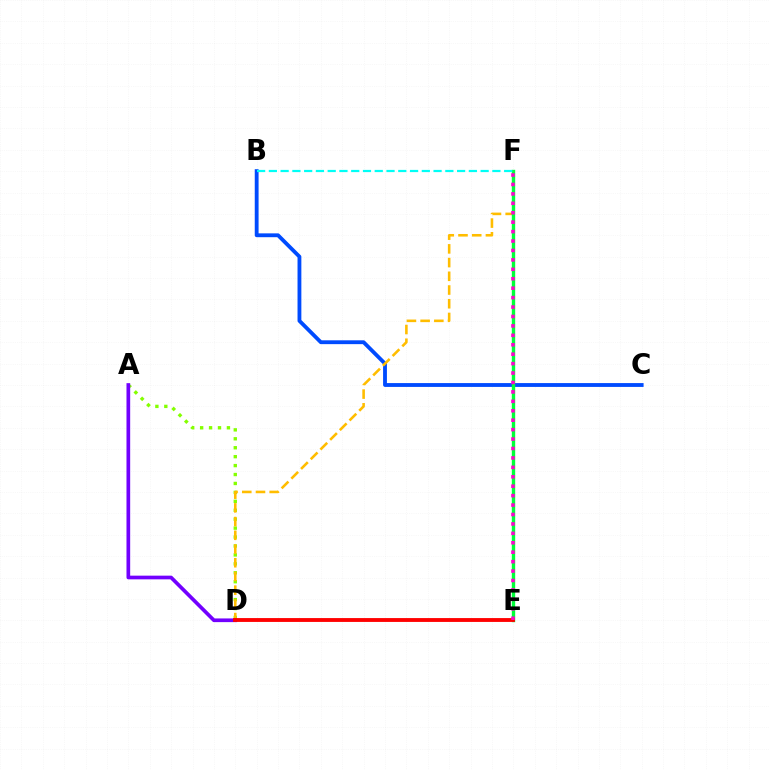{('B', 'C'): [{'color': '#004bff', 'line_style': 'solid', 'thickness': 2.76}], ('A', 'D'): [{'color': '#84ff00', 'line_style': 'dotted', 'thickness': 2.43}, {'color': '#7200ff', 'line_style': 'solid', 'thickness': 2.65}], ('D', 'F'): [{'color': '#ffbd00', 'line_style': 'dashed', 'thickness': 1.86}], ('E', 'F'): [{'color': '#00ff39', 'line_style': 'solid', 'thickness': 2.43}, {'color': '#ff00cf', 'line_style': 'dotted', 'thickness': 2.56}], ('D', 'E'): [{'color': '#ff0000', 'line_style': 'solid', 'thickness': 2.77}], ('B', 'F'): [{'color': '#00fff6', 'line_style': 'dashed', 'thickness': 1.6}]}